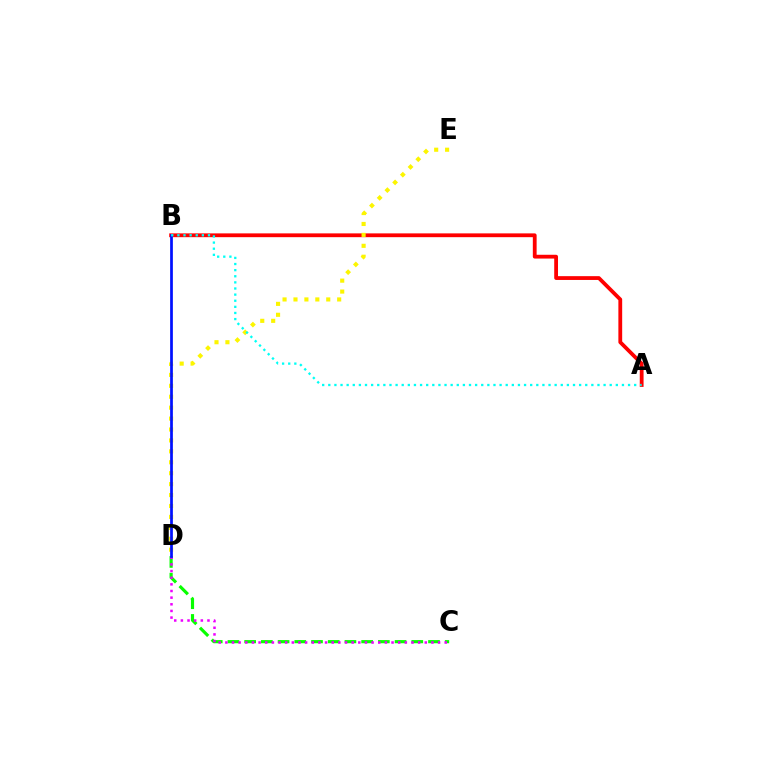{('C', 'D'): [{'color': '#08ff00', 'line_style': 'dashed', 'thickness': 2.27}, {'color': '#ee00ff', 'line_style': 'dotted', 'thickness': 1.81}], ('A', 'B'): [{'color': '#ff0000', 'line_style': 'solid', 'thickness': 2.73}, {'color': '#00fff6', 'line_style': 'dotted', 'thickness': 1.66}], ('D', 'E'): [{'color': '#fcf500', 'line_style': 'dotted', 'thickness': 2.97}], ('B', 'D'): [{'color': '#0010ff', 'line_style': 'solid', 'thickness': 1.97}]}